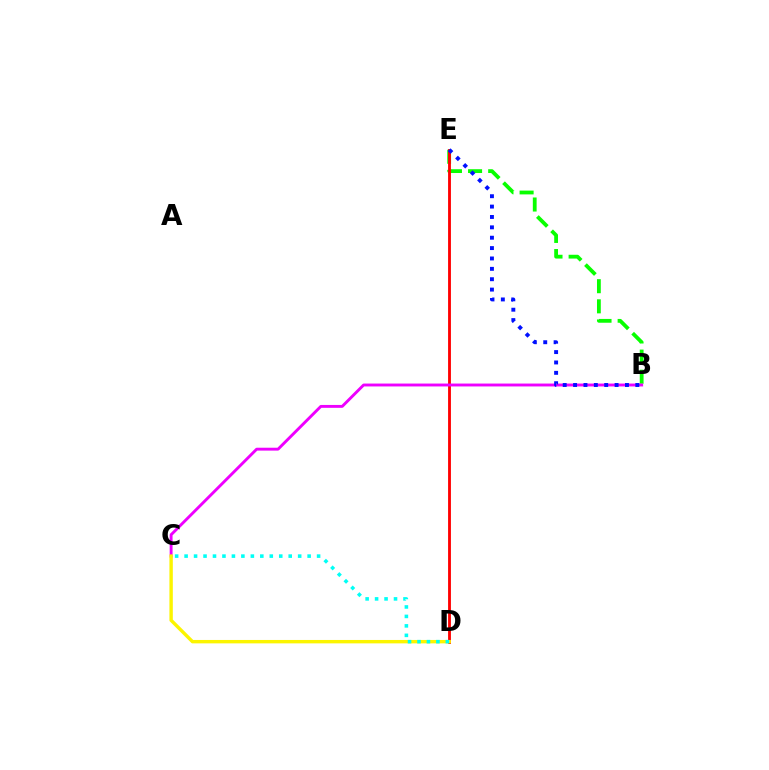{('B', 'E'): [{'color': '#08ff00', 'line_style': 'dashed', 'thickness': 2.73}, {'color': '#0010ff', 'line_style': 'dotted', 'thickness': 2.82}], ('D', 'E'): [{'color': '#ff0000', 'line_style': 'solid', 'thickness': 2.05}], ('B', 'C'): [{'color': '#ee00ff', 'line_style': 'solid', 'thickness': 2.08}], ('C', 'D'): [{'color': '#fcf500', 'line_style': 'solid', 'thickness': 2.45}, {'color': '#00fff6', 'line_style': 'dotted', 'thickness': 2.57}]}